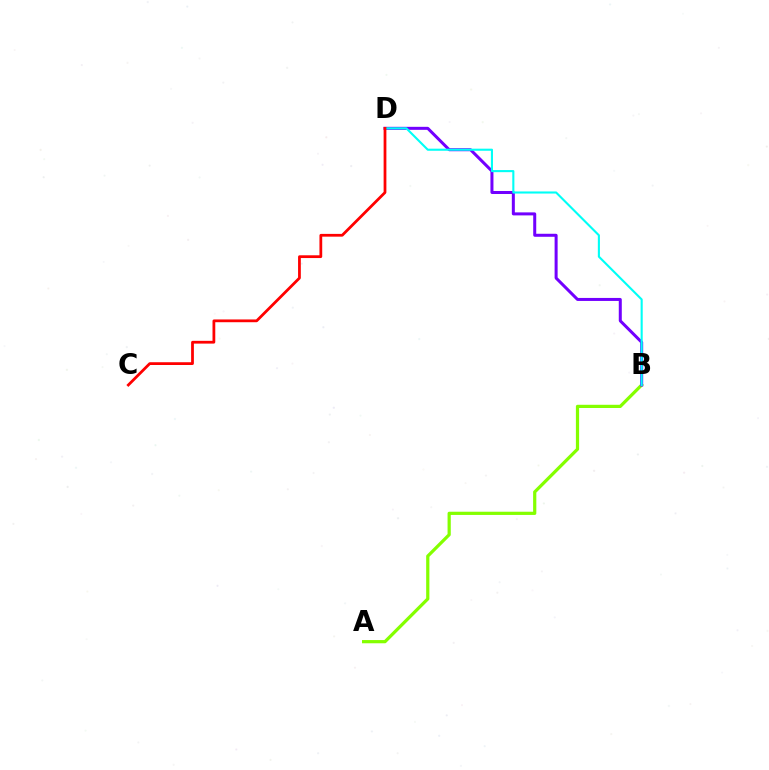{('A', 'B'): [{'color': '#84ff00', 'line_style': 'solid', 'thickness': 2.32}], ('B', 'D'): [{'color': '#7200ff', 'line_style': 'solid', 'thickness': 2.17}, {'color': '#00fff6', 'line_style': 'solid', 'thickness': 1.51}], ('C', 'D'): [{'color': '#ff0000', 'line_style': 'solid', 'thickness': 1.99}]}